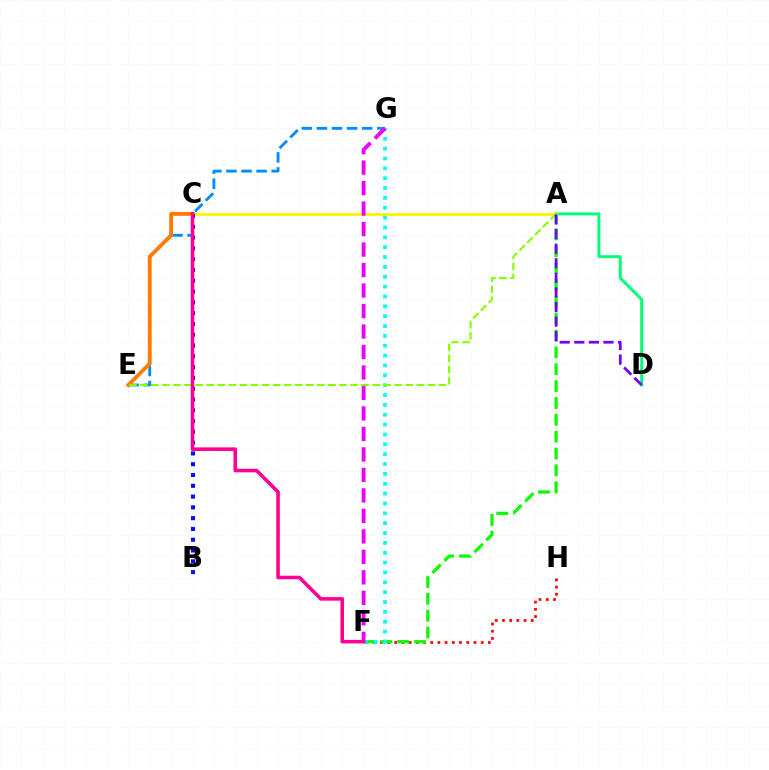{('F', 'H'): [{'color': '#ff0000', 'line_style': 'dotted', 'thickness': 1.96}], ('E', 'G'): [{'color': '#008cff', 'line_style': 'dashed', 'thickness': 2.05}], ('A', 'F'): [{'color': '#08ff00', 'line_style': 'dashed', 'thickness': 2.29}], ('A', 'D'): [{'color': '#00ff74', 'line_style': 'solid', 'thickness': 2.11}, {'color': '#7200ff', 'line_style': 'dashed', 'thickness': 1.98}], ('A', 'C'): [{'color': '#fcf500', 'line_style': 'solid', 'thickness': 2.0}], ('F', 'G'): [{'color': '#00fff6', 'line_style': 'dotted', 'thickness': 2.68}, {'color': '#ee00ff', 'line_style': 'dashed', 'thickness': 2.78}], ('C', 'E'): [{'color': '#ff7c00', 'line_style': 'solid', 'thickness': 2.77}], ('A', 'E'): [{'color': '#84ff00', 'line_style': 'dashed', 'thickness': 1.5}], ('B', 'C'): [{'color': '#0010ff', 'line_style': 'dotted', 'thickness': 2.93}], ('C', 'F'): [{'color': '#ff0094', 'line_style': 'solid', 'thickness': 2.57}]}